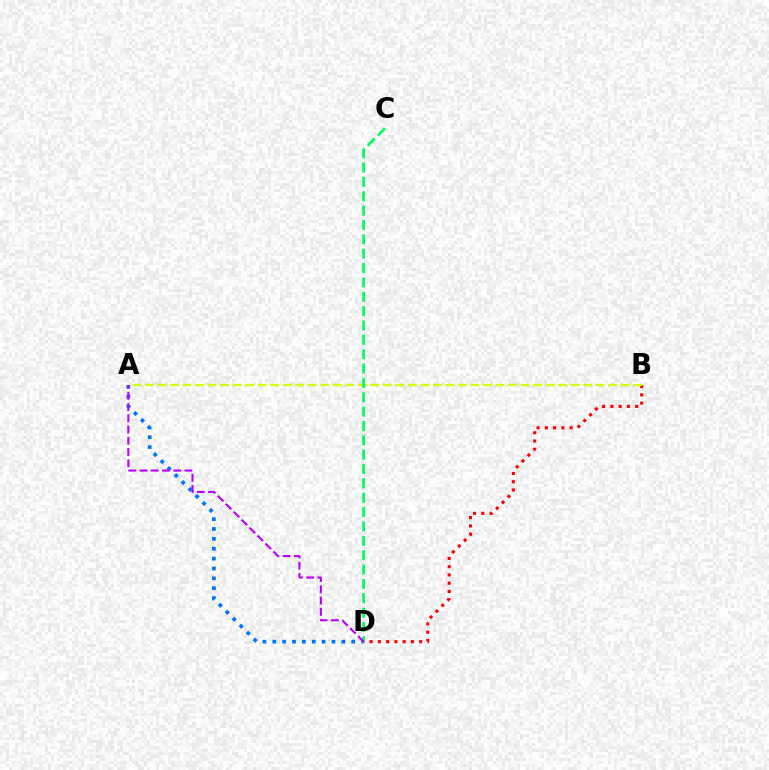{('B', 'D'): [{'color': '#ff0000', 'line_style': 'dotted', 'thickness': 2.25}], ('A', 'D'): [{'color': '#0074ff', 'line_style': 'dotted', 'thickness': 2.68}, {'color': '#b900ff', 'line_style': 'dashed', 'thickness': 1.53}], ('A', 'B'): [{'color': '#d1ff00', 'line_style': 'dashed', 'thickness': 1.7}], ('C', 'D'): [{'color': '#00ff5c', 'line_style': 'dashed', 'thickness': 1.95}]}